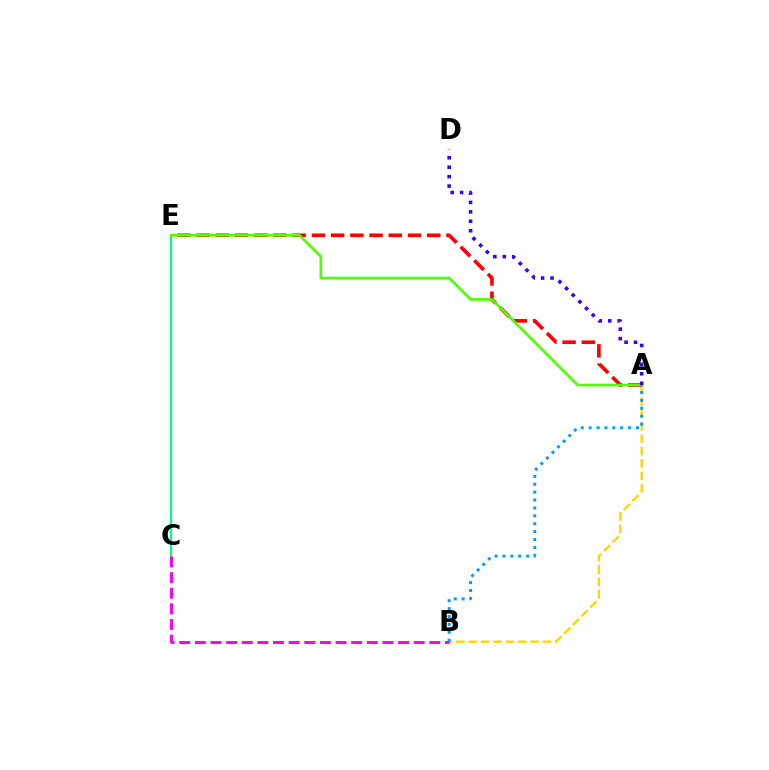{('C', 'E'): [{'color': '#00ff86', 'line_style': 'solid', 'thickness': 1.55}], ('A', 'B'): [{'color': '#ffd500', 'line_style': 'dashed', 'thickness': 1.68}, {'color': '#009eff', 'line_style': 'dotted', 'thickness': 2.14}], ('A', 'E'): [{'color': '#ff0000', 'line_style': 'dashed', 'thickness': 2.61}, {'color': '#4fff00', 'line_style': 'solid', 'thickness': 1.91}], ('A', 'D'): [{'color': '#3700ff', 'line_style': 'dotted', 'thickness': 2.56}], ('B', 'C'): [{'color': '#ff00ed', 'line_style': 'dashed', 'thickness': 2.12}]}